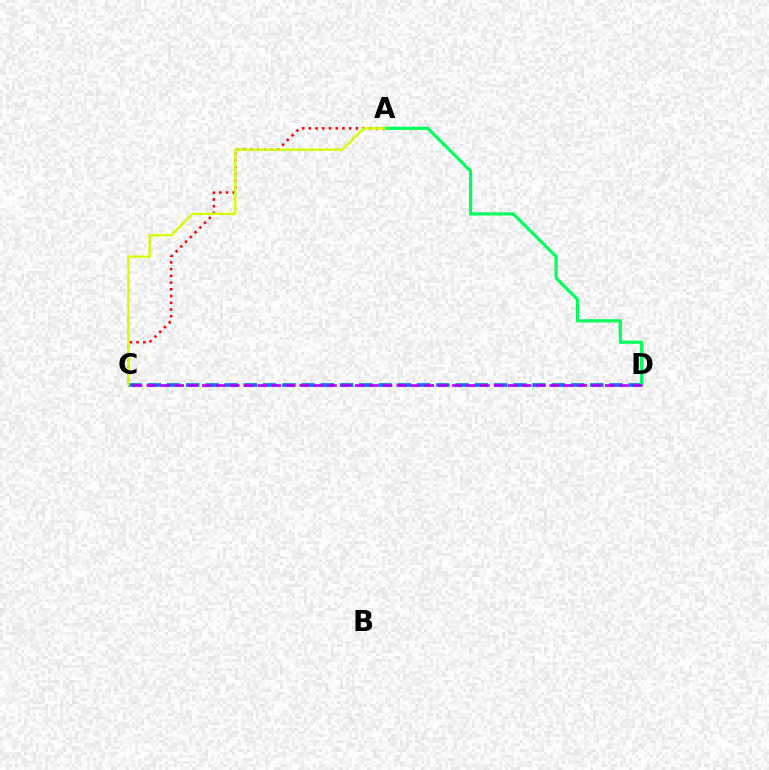{('A', 'C'): [{'color': '#ff0000', 'line_style': 'dotted', 'thickness': 1.83}, {'color': '#d1ff00', 'line_style': 'solid', 'thickness': 1.68}], ('C', 'D'): [{'color': '#0074ff', 'line_style': 'dashed', 'thickness': 2.61}, {'color': '#b900ff', 'line_style': 'dashed', 'thickness': 1.89}], ('A', 'D'): [{'color': '#00ff5c', 'line_style': 'solid', 'thickness': 2.3}]}